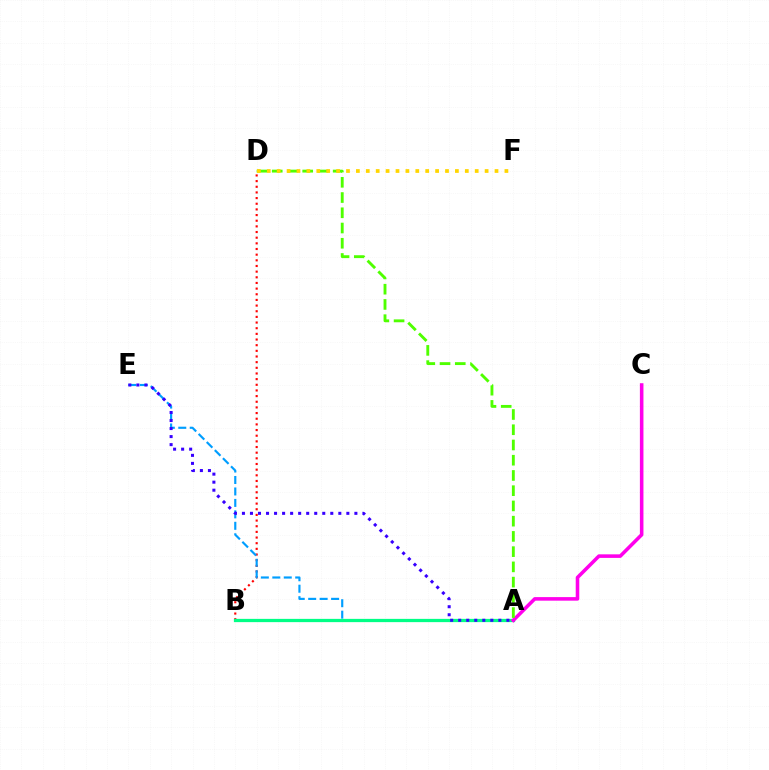{('B', 'D'): [{'color': '#ff0000', 'line_style': 'dotted', 'thickness': 1.54}], ('A', 'E'): [{'color': '#009eff', 'line_style': 'dashed', 'thickness': 1.56}, {'color': '#3700ff', 'line_style': 'dotted', 'thickness': 2.18}], ('A', 'B'): [{'color': '#00ff86', 'line_style': 'solid', 'thickness': 2.35}], ('A', 'C'): [{'color': '#ff00ed', 'line_style': 'solid', 'thickness': 2.56}], ('A', 'D'): [{'color': '#4fff00', 'line_style': 'dashed', 'thickness': 2.07}], ('D', 'F'): [{'color': '#ffd500', 'line_style': 'dotted', 'thickness': 2.69}]}